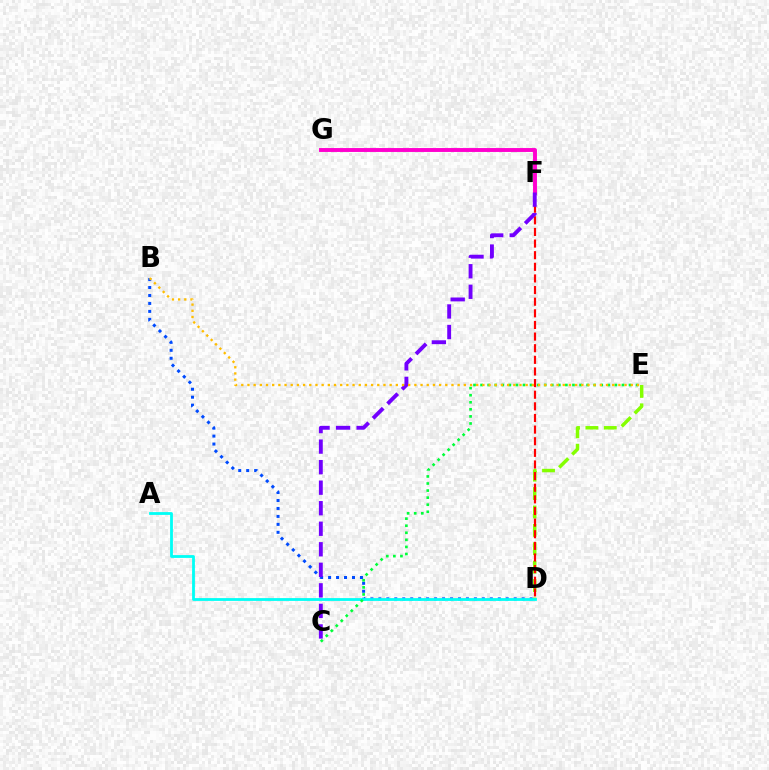{('B', 'D'): [{'color': '#004bff', 'line_style': 'dotted', 'thickness': 2.16}], ('D', 'E'): [{'color': '#84ff00', 'line_style': 'dashed', 'thickness': 2.5}], ('D', 'F'): [{'color': '#ff0000', 'line_style': 'dashed', 'thickness': 1.58}], ('A', 'D'): [{'color': '#00fff6', 'line_style': 'solid', 'thickness': 2.01}], ('F', 'G'): [{'color': '#ff00cf', 'line_style': 'solid', 'thickness': 2.81}], ('C', 'E'): [{'color': '#00ff39', 'line_style': 'dotted', 'thickness': 1.92}], ('C', 'F'): [{'color': '#7200ff', 'line_style': 'dashed', 'thickness': 2.79}], ('B', 'E'): [{'color': '#ffbd00', 'line_style': 'dotted', 'thickness': 1.68}]}